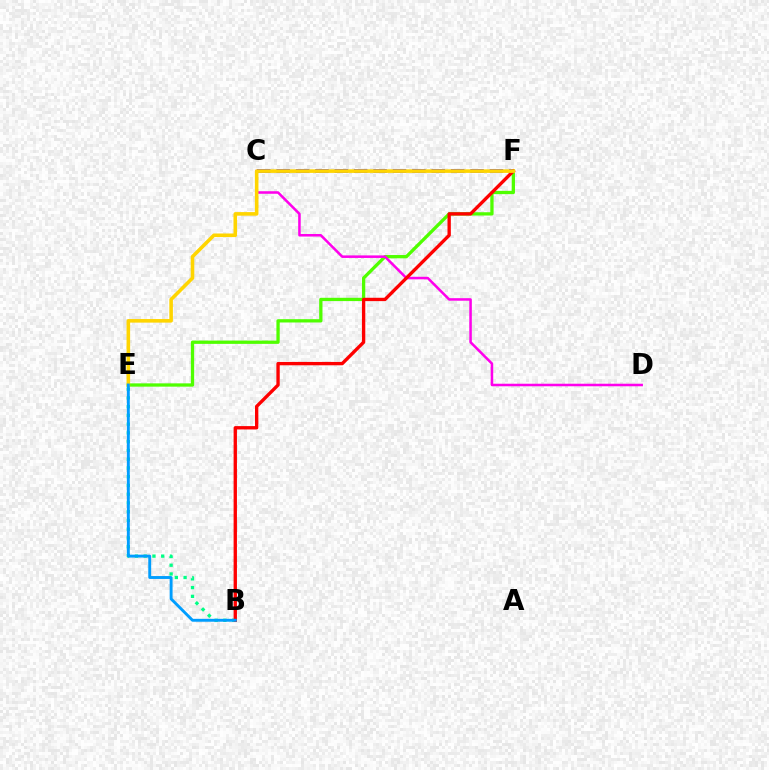{('B', 'E'): [{'color': '#00ff86', 'line_style': 'dotted', 'thickness': 2.38}, {'color': '#009eff', 'line_style': 'solid', 'thickness': 2.09}], ('E', 'F'): [{'color': '#4fff00', 'line_style': 'solid', 'thickness': 2.37}, {'color': '#ffd500', 'line_style': 'solid', 'thickness': 2.58}], ('C', 'D'): [{'color': '#ff00ed', 'line_style': 'solid', 'thickness': 1.83}], ('C', 'F'): [{'color': '#3700ff', 'line_style': 'dashed', 'thickness': 2.63}], ('B', 'F'): [{'color': '#ff0000', 'line_style': 'solid', 'thickness': 2.41}]}